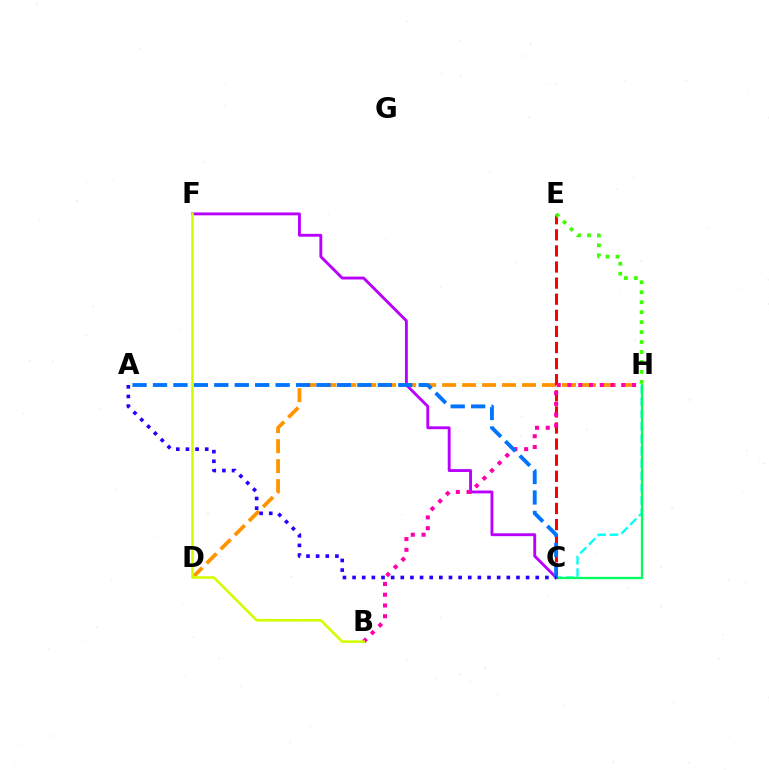{('C', 'H'): [{'color': '#00fff6', 'line_style': 'dashed', 'thickness': 1.68}, {'color': '#00ff5c', 'line_style': 'solid', 'thickness': 1.66}], ('D', 'H'): [{'color': '#ff9400', 'line_style': 'dashed', 'thickness': 2.71}], ('C', 'E'): [{'color': '#ff0000', 'line_style': 'dashed', 'thickness': 2.19}], ('C', 'F'): [{'color': '#b900ff', 'line_style': 'solid', 'thickness': 2.07}], ('B', 'H'): [{'color': '#ff00ac', 'line_style': 'dotted', 'thickness': 2.92}], ('A', 'C'): [{'color': '#0074ff', 'line_style': 'dashed', 'thickness': 2.78}, {'color': '#2500ff', 'line_style': 'dotted', 'thickness': 2.62}], ('E', 'H'): [{'color': '#3dff00', 'line_style': 'dotted', 'thickness': 2.71}], ('B', 'F'): [{'color': '#d1ff00', 'line_style': 'solid', 'thickness': 1.87}]}